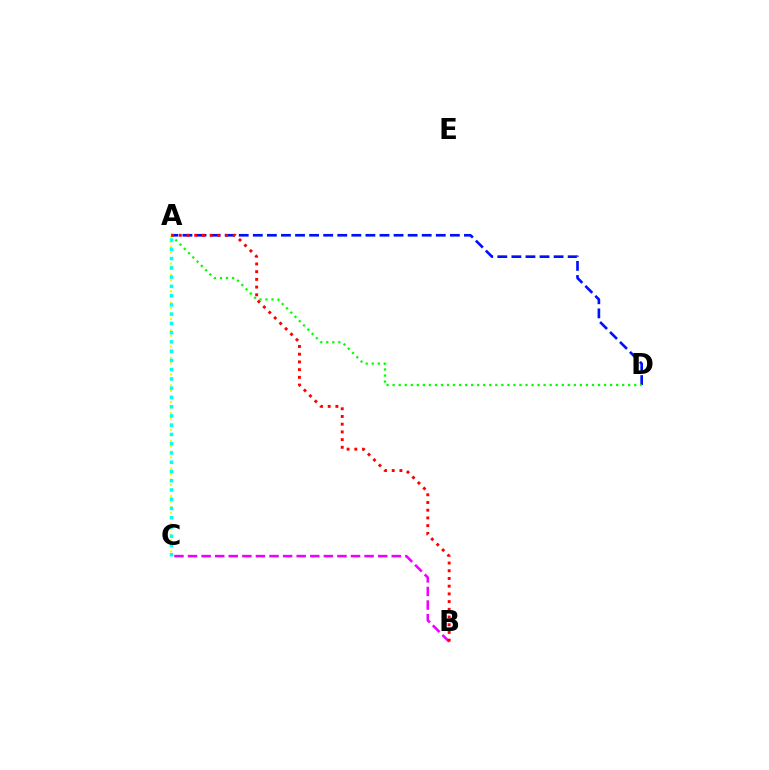{('A', 'D'): [{'color': '#0010ff', 'line_style': 'dashed', 'thickness': 1.91}, {'color': '#08ff00', 'line_style': 'dotted', 'thickness': 1.64}], ('B', 'C'): [{'color': '#ee00ff', 'line_style': 'dashed', 'thickness': 1.85}], ('A', 'C'): [{'color': '#fcf500', 'line_style': 'dotted', 'thickness': 1.5}, {'color': '#00fff6', 'line_style': 'dotted', 'thickness': 2.51}], ('A', 'B'): [{'color': '#ff0000', 'line_style': 'dotted', 'thickness': 2.1}]}